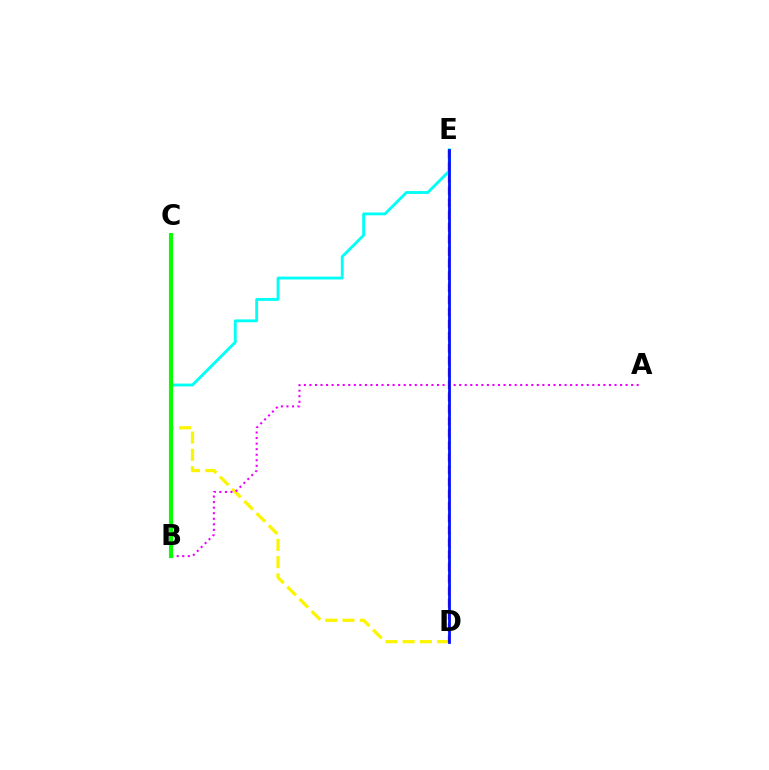{('C', 'D'): [{'color': '#fcf500', 'line_style': 'dashed', 'thickness': 2.34}], ('A', 'B'): [{'color': '#ee00ff', 'line_style': 'dotted', 'thickness': 1.51}], ('B', 'E'): [{'color': '#00fff6', 'line_style': 'solid', 'thickness': 2.06}], ('D', 'E'): [{'color': '#ff0000', 'line_style': 'dashed', 'thickness': 1.65}, {'color': '#0010ff', 'line_style': 'solid', 'thickness': 2.0}], ('B', 'C'): [{'color': '#08ff00', 'line_style': 'solid', 'thickness': 2.98}]}